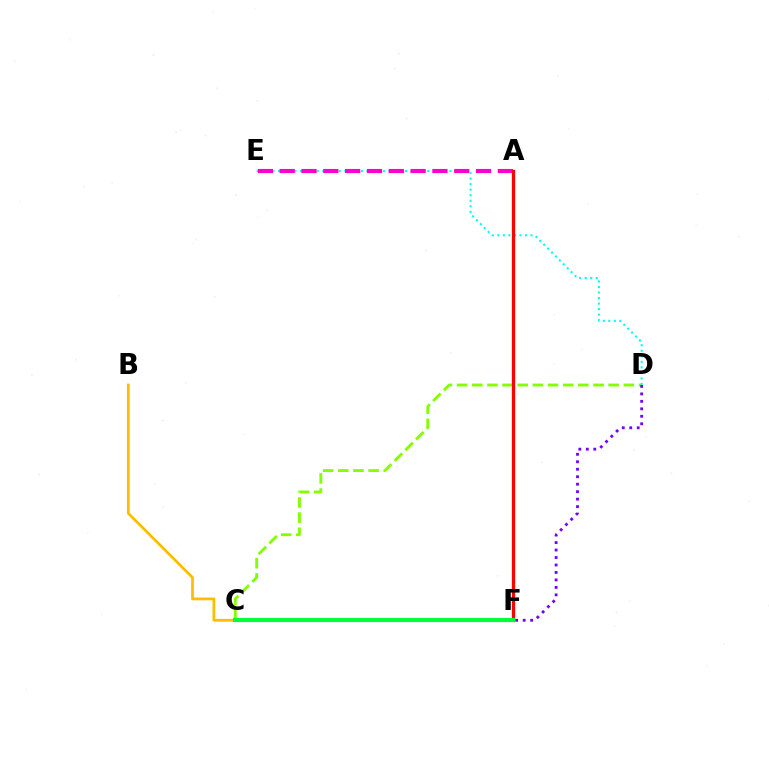{('C', 'F'): [{'color': '#004bff', 'line_style': 'dotted', 'thickness': 1.95}, {'color': '#00ff39', 'line_style': 'solid', 'thickness': 2.96}], ('C', 'D'): [{'color': '#84ff00', 'line_style': 'dashed', 'thickness': 2.06}], ('D', 'E'): [{'color': '#00fff6', 'line_style': 'dotted', 'thickness': 1.5}], ('A', 'E'): [{'color': '#ff00cf', 'line_style': 'dashed', 'thickness': 2.96}], ('A', 'F'): [{'color': '#ff0000', 'line_style': 'solid', 'thickness': 2.36}], ('B', 'C'): [{'color': '#ffbd00', 'line_style': 'solid', 'thickness': 1.99}], ('D', 'F'): [{'color': '#7200ff', 'line_style': 'dotted', 'thickness': 2.03}]}